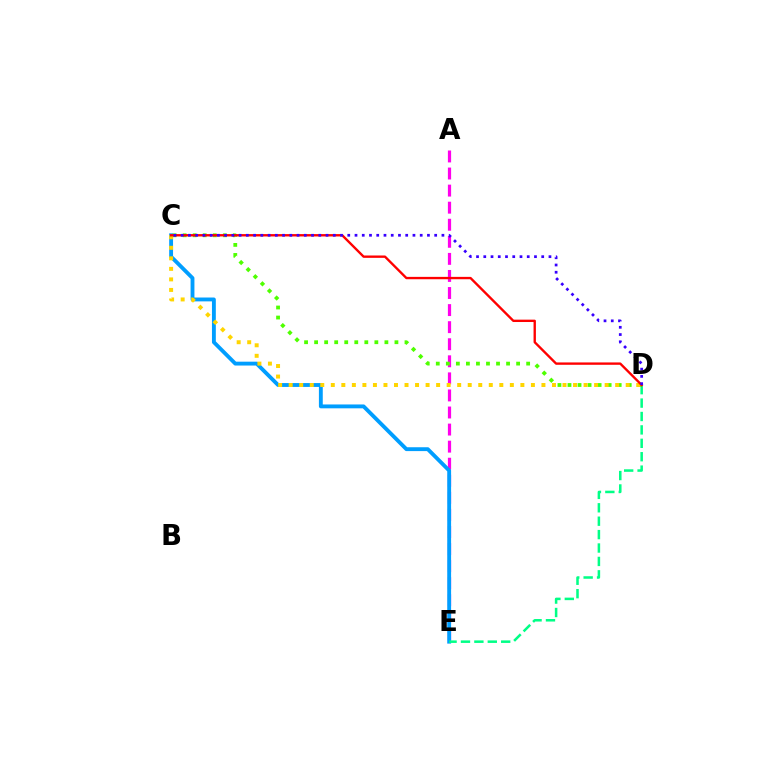{('A', 'E'): [{'color': '#ff00ed', 'line_style': 'dashed', 'thickness': 2.32}], ('C', 'E'): [{'color': '#009eff', 'line_style': 'solid', 'thickness': 2.78}], ('D', 'E'): [{'color': '#00ff86', 'line_style': 'dashed', 'thickness': 1.82}], ('C', 'D'): [{'color': '#4fff00', 'line_style': 'dotted', 'thickness': 2.73}, {'color': '#ffd500', 'line_style': 'dotted', 'thickness': 2.86}, {'color': '#ff0000', 'line_style': 'solid', 'thickness': 1.7}, {'color': '#3700ff', 'line_style': 'dotted', 'thickness': 1.97}]}